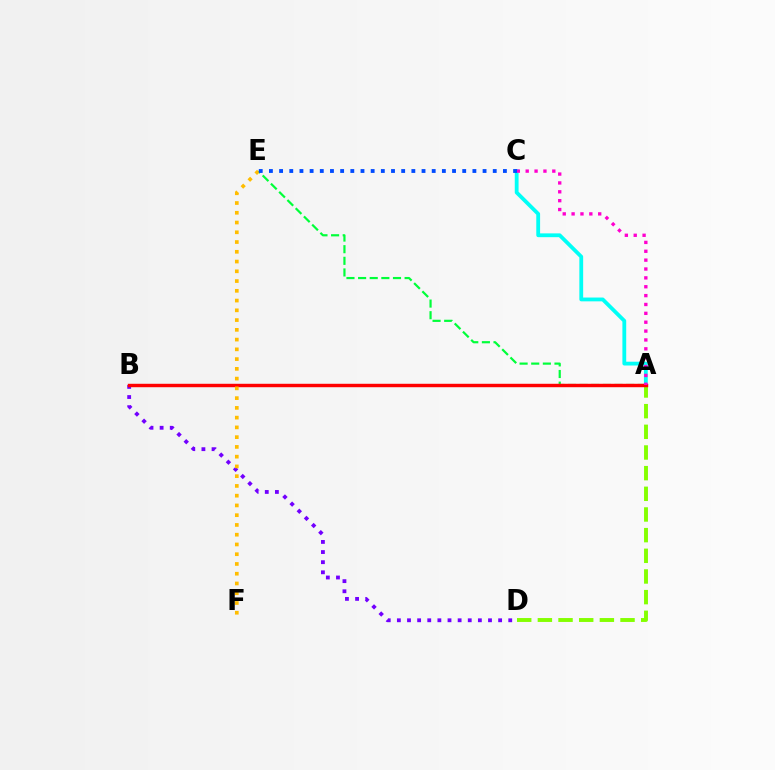{('A', 'E'): [{'color': '#00ff39', 'line_style': 'dashed', 'thickness': 1.58}], ('B', 'D'): [{'color': '#7200ff', 'line_style': 'dotted', 'thickness': 2.75}], ('A', 'C'): [{'color': '#00fff6', 'line_style': 'solid', 'thickness': 2.74}, {'color': '#ff00cf', 'line_style': 'dotted', 'thickness': 2.41}], ('A', 'D'): [{'color': '#84ff00', 'line_style': 'dashed', 'thickness': 2.81}], ('A', 'B'): [{'color': '#ff0000', 'line_style': 'solid', 'thickness': 2.47}], ('E', 'F'): [{'color': '#ffbd00', 'line_style': 'dotted', 'thickness': 2.65}], ('C', 'E'): [{'color': '#004bff', 'line_style': 'dotted', 'thickness': 2.76}]}